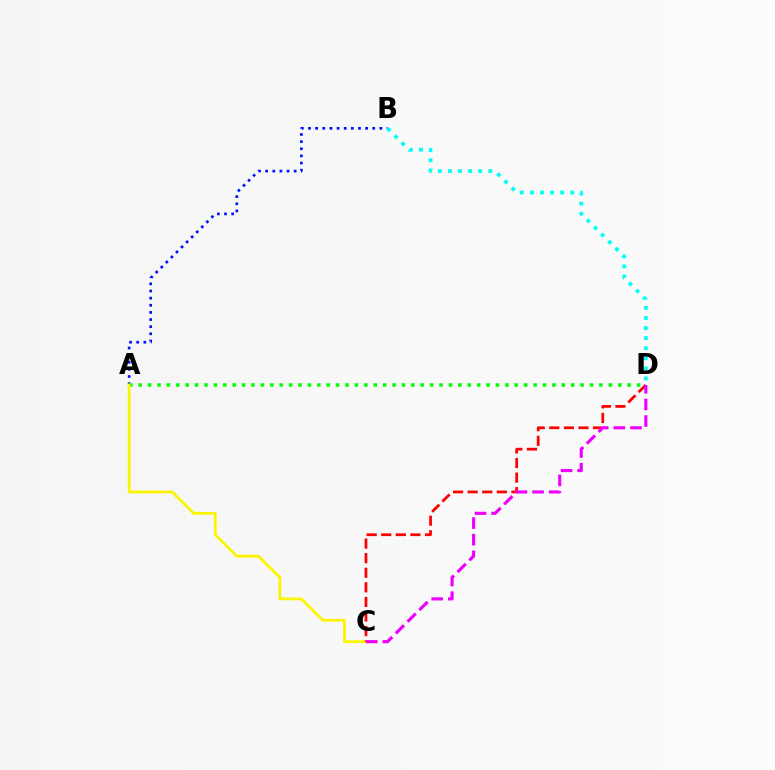{('A', 'B'): [{'color': '#0010ff', 'line_style': 'dotted', 'thickness': 1.94}], ('A', 'D'): [{'color': '#08ff00', 'line_style': 'dotted', 'thickness': 2.55}], ('A', 'C'): [{'color': '#fcf500', 'line_style': 'solid', 'thickness': 2.0}], ('C', 'D'): [{'color': '#ff0000', 'line_style': 'dashed', 'thickness': 1.98}, {'color': '#ee00ff', 'line_style': 'dashed', 'thickness': 2.26}], ('B', 'D'): [{'color': '#00fff6', 'line_style': 'dotted', 'thickness': 2.74}]}